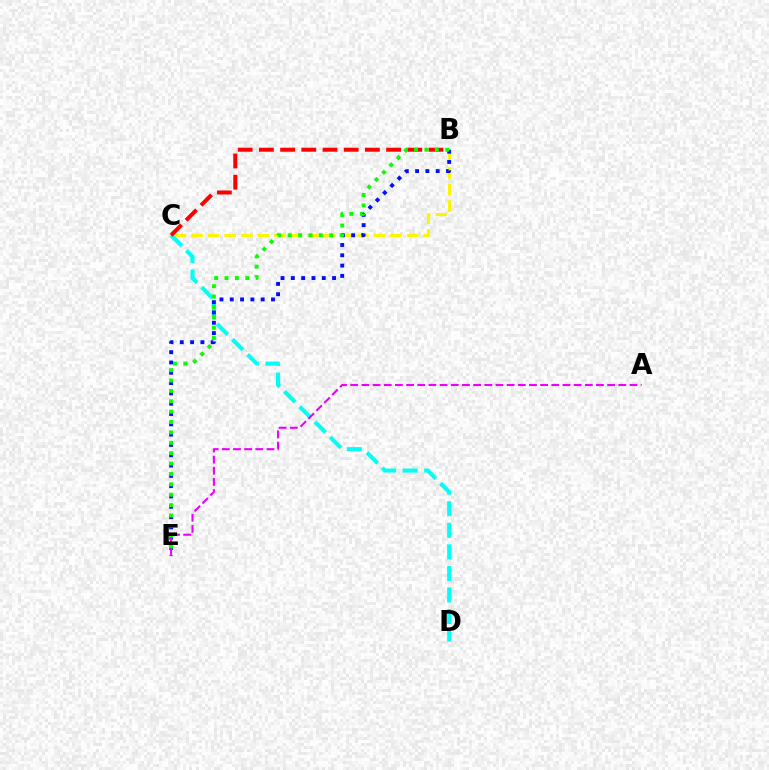{('B', 'C'): [{'color': '#fcf500', 'line_style': 'dashed', 'thickness': 2.25}, {'color': '#ff0000', 'line_style': 'dashed', 'thickness': 2.88}], ('C', 'D'): [{'color': '#00fff6', 'line_style': 'dashed', 'thickness': 2.93}], ('B', 'E'): [{'color': '#0010ff', 'line_style': 'dotted', 'thickness': 2.8}, {'color': '#08ff00', 'line_style': 'dotted', 'thickness': 2.82}], ('A', 'E'): [{'color': '#ee00ff', 'line_style': 'dashed', 'thickness': 1.52}]}